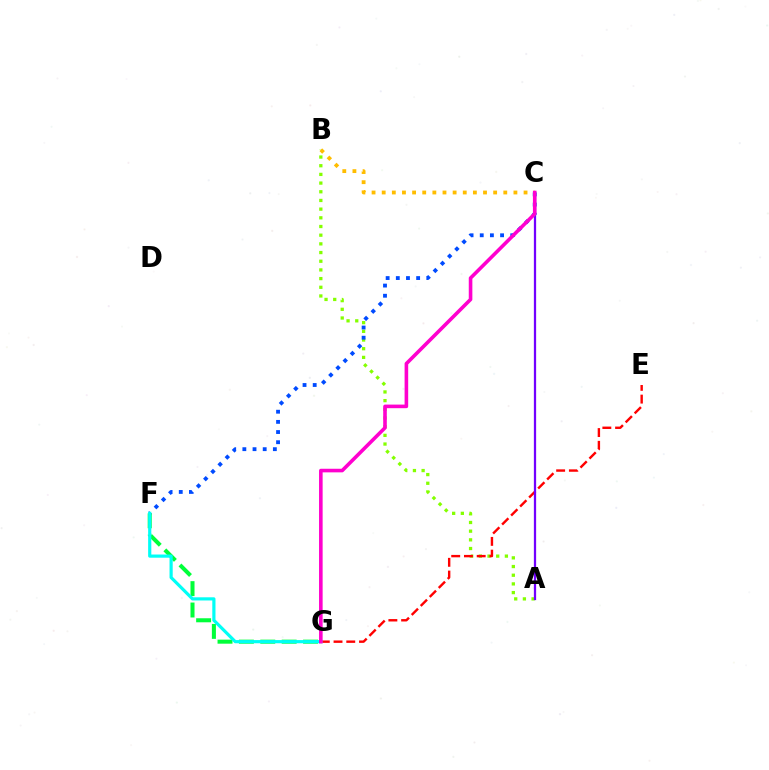{('A', 'B'): [{'color': '#84ff00', 'line_style': 'dotted', 'thickness': 2.36}], ('E', 'G'): [{'color': '#ff0000', 'line_style': 'dashed', 'thickness': 1.73}], ('A', 'C'): [{'color': '#7200ff', 'line_style': 'solid', 'thickness': 1.62}], ('C', 'F'): [{'color': '#004bff', 'line_style': 'dotted', 'thickness': 2.76}], ('B', 'C'): [{'color': '#ffbd00', 'line_style': 'dotted', 'thickness': 2.75}], ('F', 'G'): [{'color': '#00ff39', 'line_style': 'dashed', 'thickness': 2.91}, {'color': '#00fff6', 'line_style': 'solid', 'thickness': 2.29}], ('C', 'G'): [{'color': '#ff00cf', 'line_style': 'solid', 'thickness': 2.59}]}